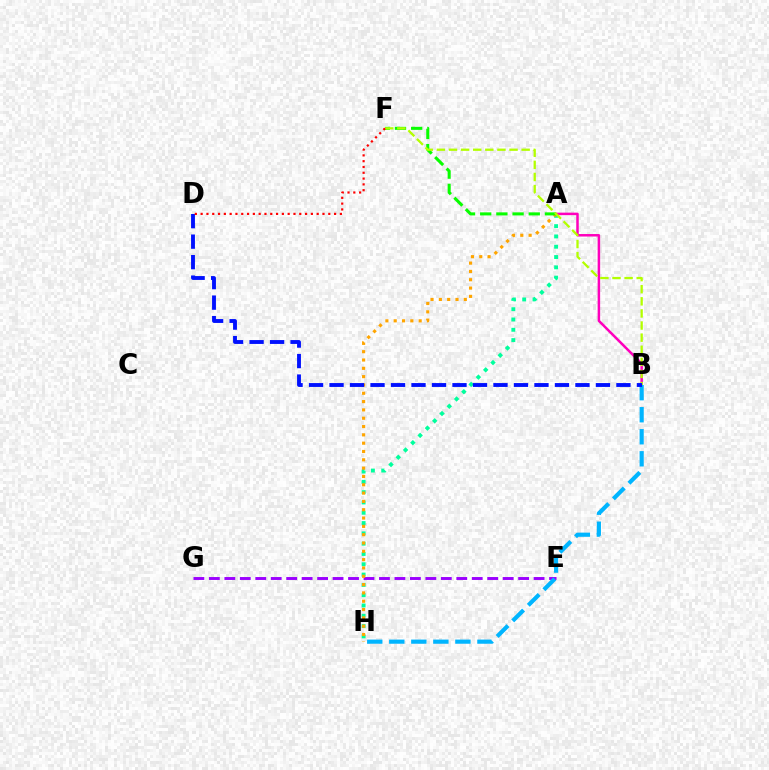{('E', 'G'): [{'color': '#9b00ff', 'line_style': 'dashed', 'thickness': 2.1}], ('A', 'H'): [{'color': '#00ff9d', 'line_style': 'dotted', 'thickness': 2.8}, {'color': '#ffa500', 'line_style': 'dotted', 'thickness': 2.26}], ('A', 'B'): [{'color': '#ff00bd', 'line_style': 'solid', 'thickness': 1.8}], ('B', 'H'): [{'color': '#00b5ff', 'line_style': 'dashed', 'thickness': 2.99}], ('A', 'F'): [{'color': '#08ff00', 'line_style': 'dashed', 'thickness': 2.2}], ('B', 'F'): [{'color': '#b3ff00', 'line_style': 'dashed', 'thickness': 1.64}], ('B', 'D'): [{'color': '#0010ff', 'line_style': 'dashed', 'thickness': 2.78}], ('D', 'F'): [{'color': '#ff0000', 'line_style': 'dotted', 'thickness': 1.58}]}